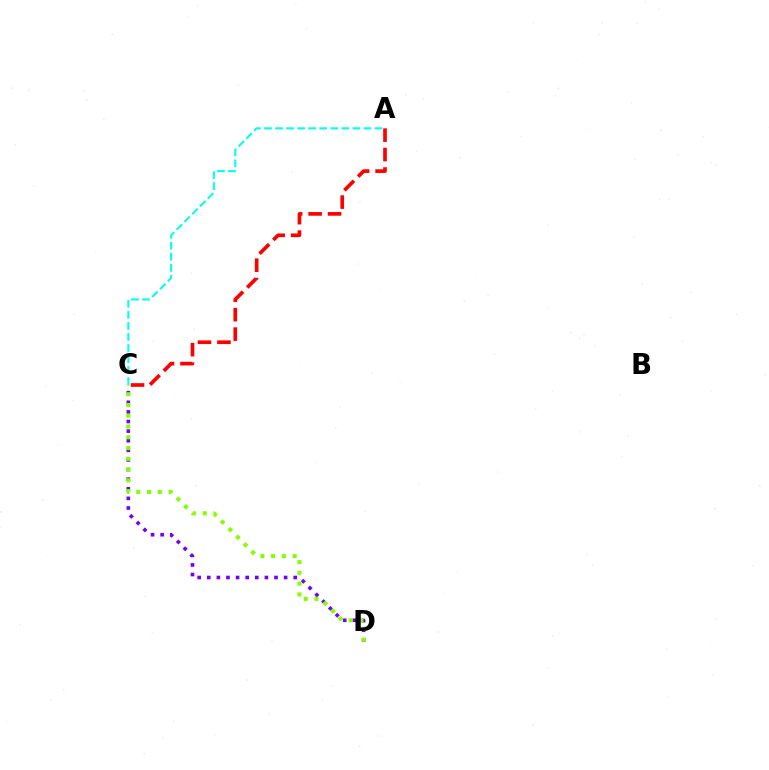{('C', 'D'): [{'color': '#7200ff', 'line_style': 'dotted', 'thickness': 2.61}, {'color': '#84ff00', 'line_style': 'dotted', 'thickness': 2.92}], ('A', 'C'): [{'color': '#ff0000', 'line_style': 'dashed', 'thickness': 2.64}, {'color': '#00fff6', 'line_style': 'dashed', 'thickness': 1.5}]}